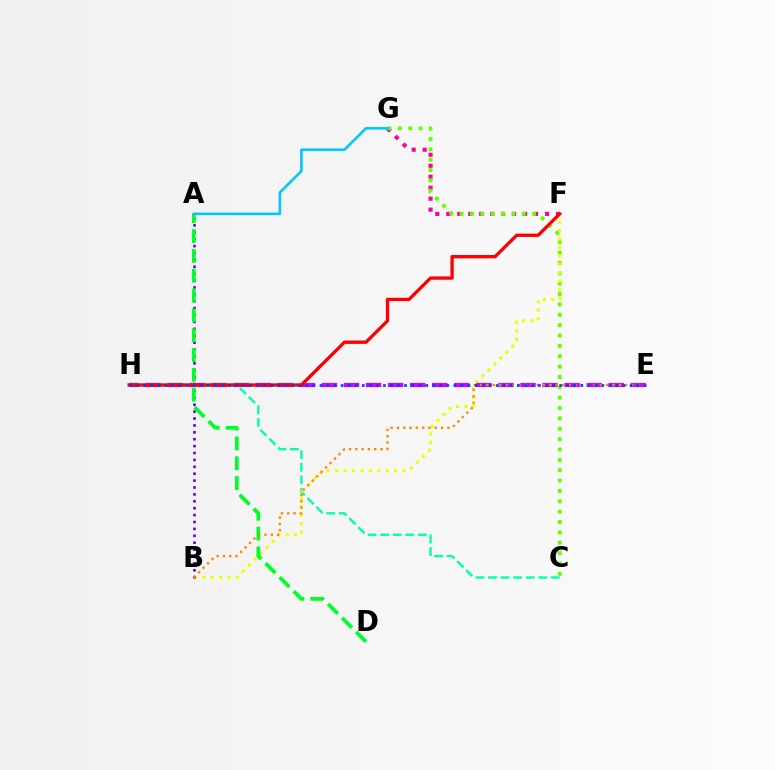{('F', 'G'): [{'color': '#ff00a0', 'line_style': 'dotted', 'thickness': 2.98}], ('C', 'G'): [{'color': '#66ff00', 'line_style': 'dotted', 'thickness': 2.82}], ('C', 'H'): [{'color': '#00ffaf', 'line_style': 'dashed', 'thickness': 1.71}], ('B', 'F'): [{'color': '#eeff00', 'line_style': 'dotted', 'thickness': 2.29}], ('A', 'B'): [{'color': '#4f00ff', 'line_style': 'dotted', 'thickness': 1.87}], ('A', 'D'): [{'color': '#00ff27', 'line_style': 'dashed', 'thickness': 2.69}], ('E', 'H'): [{'color': '#d600ff', 'line_style': 'dashed', 'thickness': 3.0}, {'color': '#003fff', 'line_style': 'dotted', 'thickness': 1.91}], ('B', 'E'): [{'color': '#ff8800', 'line_style': 'dotted', 'thickness': 1.71}], ('F', 'H'): [{'color': '#ff0000', 'line_style': 'solid', 'thickness': 2.39}], ('A', 'G'): [{'color': '#00c7ff', 'line_style': 'solid', 'thickness': 1.88}]}